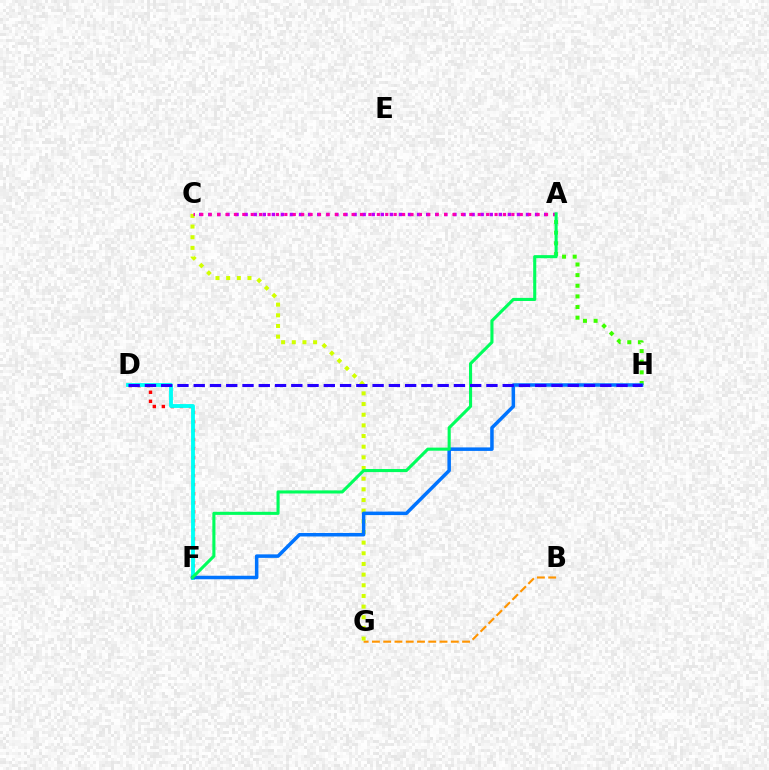{('D', 'F'): [{'color': '#ff0000', 'line_style': 'dotted', 'thickness': 2.45}, {'color': '#00fff6', 'line_style': 'solid', 'thickness': 2.76}], ('B', 'G'): [{'color': '#ff9400', 'line_style': 'dashed', 'thickness': 1.53}], ('C', 'G'): [{'color': '#d1ff00', 'line_style': 'dotted', 'thickness': 2.9}], ('A', 'C'): [{'color': '#b900ff', 'line_style': 'dotted', 'thickness': 2.47}, {'color': '#ff00ac', 'line_style': 'dotted', 'thickness': 2.28}], ('A', 'H'): [{'color': '#3dff00', 'line_style': 'dotted', 'thickness': 2.89}], ('F', 'H'): [{'color': '#0074ff', 'line_style': 'solid', 'thickness': 2.53}], ('A', 'F'): [{'color': '#00ff5c', 'line_style': 'solid', 'thickness': 2.22}], ('D', 'H'): [{'color': '#2500ff', 'line_style': 'dashed', 'thickness': 2.21}]}